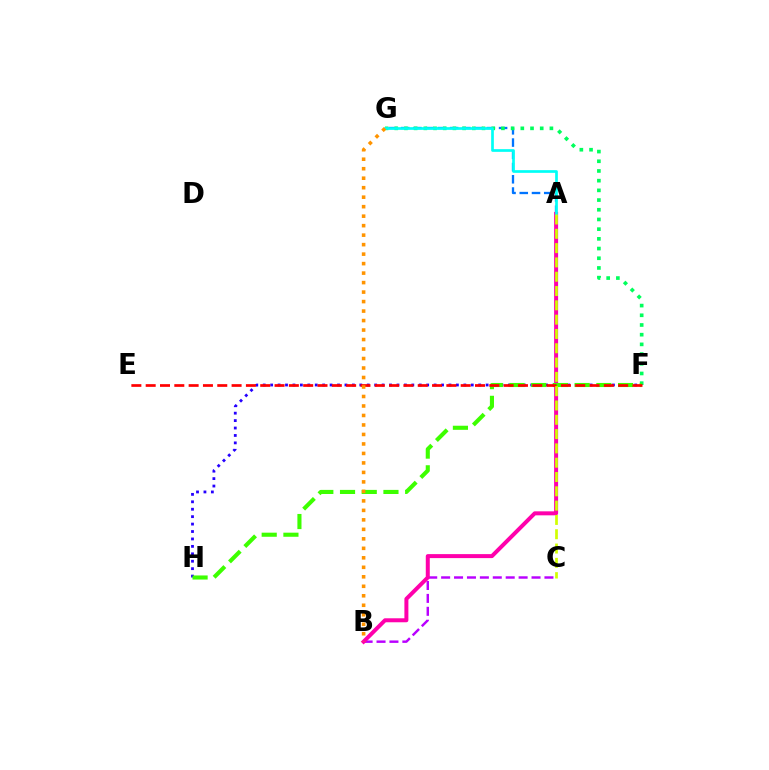{('F', 'H'): [{'color': '#2500ff', 'line_style': 'dotted', 'thickness': 2.02}, {'color': '#3dff00', 'line_style': 'dashed', 'thickness': 2.95}], ('A', 'G'): [{'color': '#0074ff', 'line_style': 'dashed', 'thickness': 1.66}, {'color': '#00fff6', 'line_style': 'solid', 'thickness': 1.94}], ('B', 'C'): [{'color': '#b900ff', 'line_style': 'dashed', 'thickness': 1.75}], ('F', 'G'): [{'color': '#00ff5c', 'line_style': 'dotted', 'thickness': 2.63}], ('A', 'B'): [{'color': '#ff00ac', 'line_style': 'solid', 'thickness': 2.87}], ('E', 'F'): [{'color': '#ff0000', 'line_style': 'dashed', 'thickness': 1.95}], ('A', 'C'): [{'color': '#d1ff00', 'line_style': 'dashed', 'thickness': 1.94}], ('B', 'G'): [{'color': '#ff9400', 'line_style': 'dotted', 'thickness': 2.58}]}